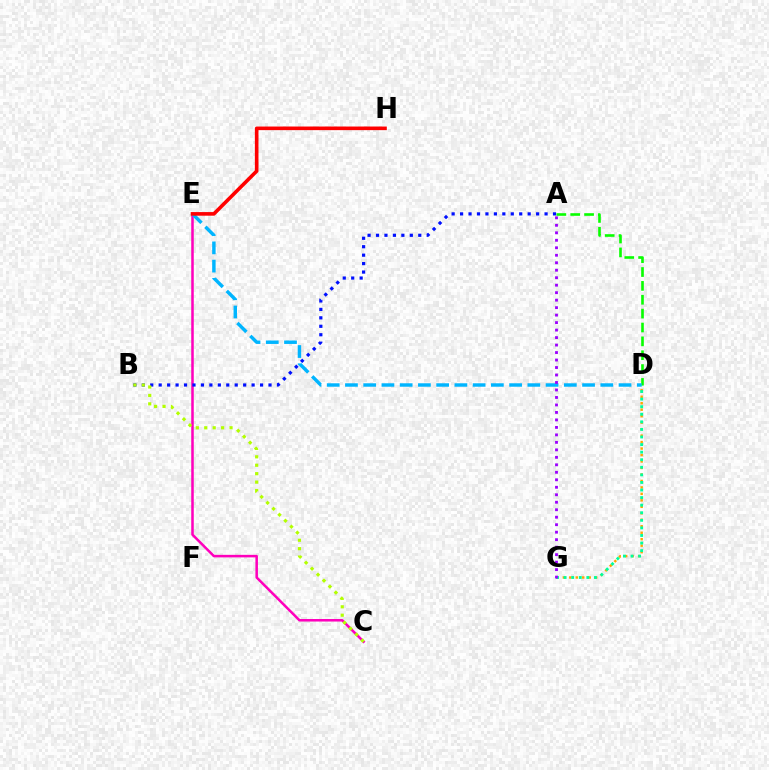{('D', 'G'): [{'color': '#ffa500', 'line_style': 'dotted', 'thickness': 1.76}, {'color': '#00ff9d', 'line_style': 'dotted', 'thickness': 2.06}], ('C', 'E'): [{'color': '#ff00bd', 'line_style': 'solid', 'thickness': 1.82}], ('A', 'B'): [{'color': '#0010ff', 'line_style': 'dotted', 'thickness': 2.3}], ('A', 'D'): [{'color': '#08ff00', 'line_style': 'dashed', 'thickness': 1.88}], ('D', 'E'): [{'color': '#00b5ff', 'line_style': 'dashed', 'thickness': 2.48}], ('E', 'H'): [{'color': '#ff0000', 'line_style': 'solid', 'thickness': 2.6}], ('B', 'C'): [{'color': '#b3ff00', 'line_style': 'dotted', 'thickness': 2.29}], ('A', 'G'): [{'color': '#9b00ff', 'line_style': 'dotted', 'thickness': 2.03}]}